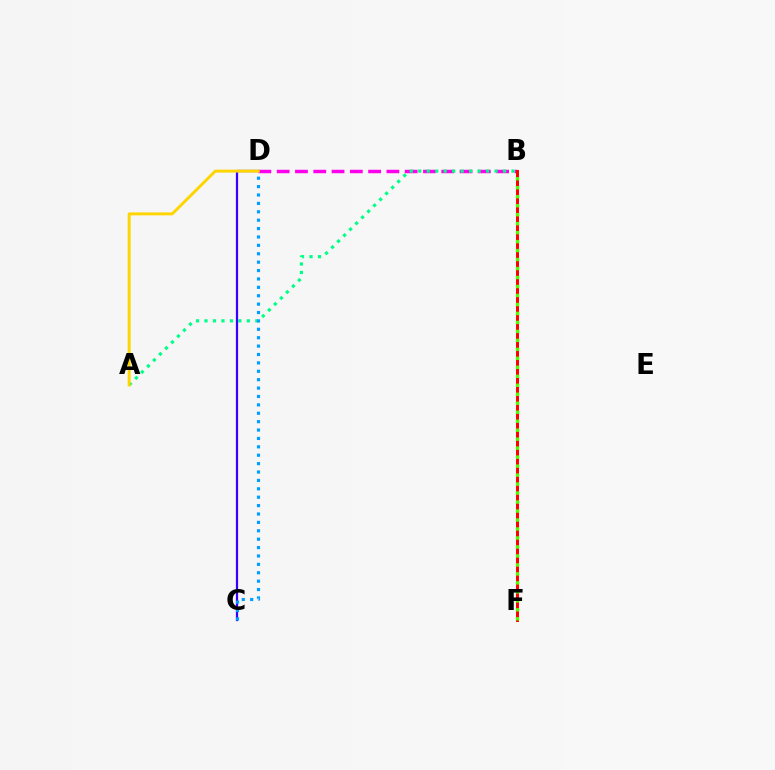{('B', 'D'): [{'color': '#ff00ed', 'line_style': 'dashed', 'thickness': 2.48}], ('A', 'B'): [{'color': '#00ff86', 'line_style': 'dotted', 'thickness': 2.3}], ('B', 'F'): [{'color': '#ff0000', 'line_style': 'solid', 'thickness': 2.14}, {'color': '#4fff00', 'line_style': 'dotted', 'thickness': 2.44}], ('C', 'D'): [{'color': '#3700ff', 'line_style': 'solid', 'thickness': 1.61}, {'color': '#009eff', 'line_style': 'dotted', 'thickness': 2.28}], ('A', 'D'): [{'color': '#ffd500', 'line_style': 'solid', 'thickness': 2.12}]}